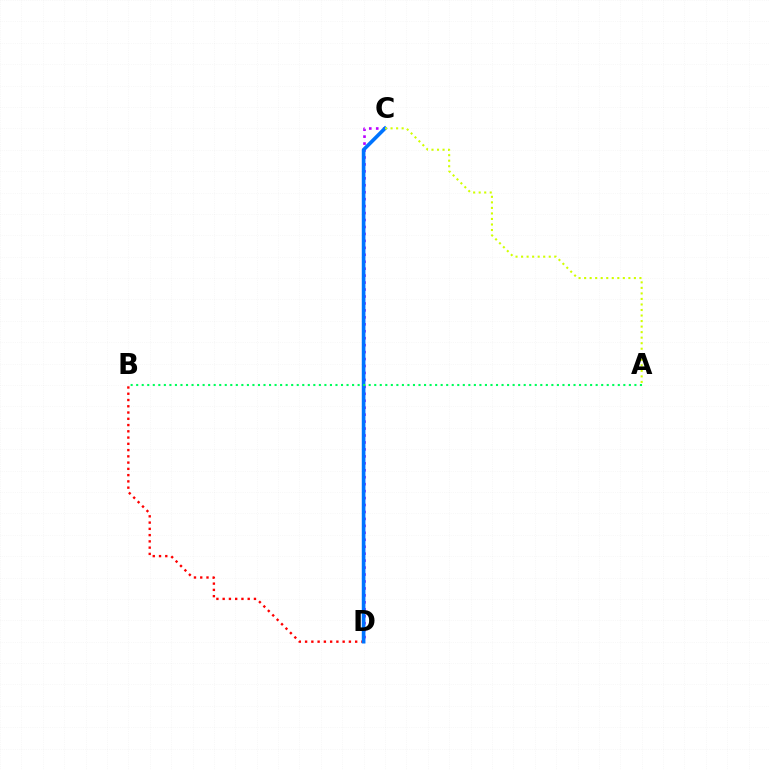{('B', 'D'): [{'color': '#ff0000', 'line_style': 'dotted', 'thickness': 1.7}], ('C', 'D'): [{'color': '#b900ff', 'line_style': 'dotted', 'thickness': 1.89}, {'color': '#0074ff', 'line_style': 'solid', 'thickness': 2.64}], ('A', 'B'): [{'color': '#00ff5c', 'line_style': 'dotted', 'thickness': 1.5}], ('A', 'C'): [{'color': '#d1ff00', 'line_style': 'dotted', 'thickness': 1.5}]}